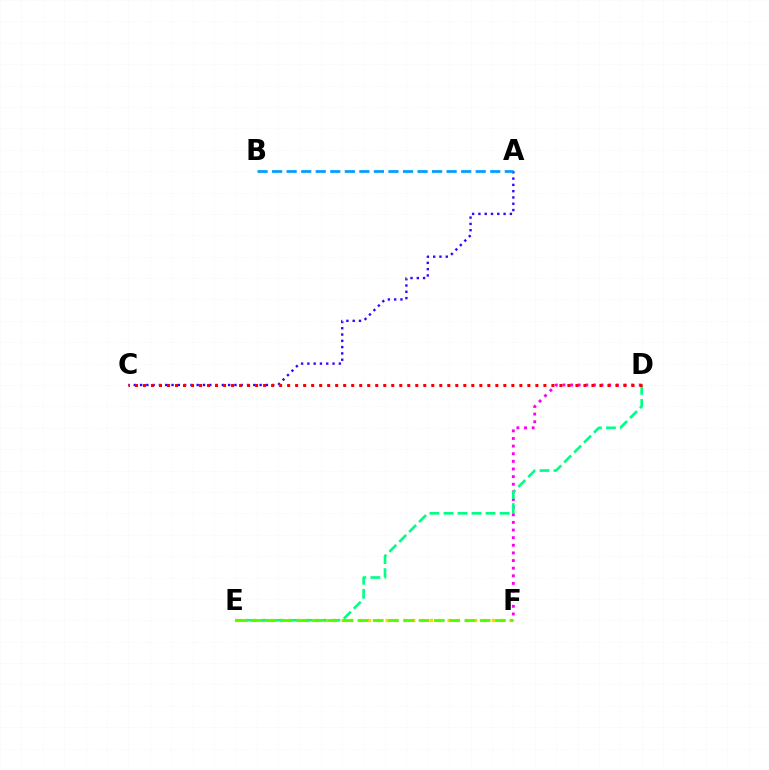{('A', 'C'): [{'color': '#3700ff', 'line_style': 'dotted', 'thickness': 1.71}], ('D', 'F'): [{'color': '#ff00ed', 'line_style': 'dotted', 'thickness': 2.07}], ('E', 'F'): [{'color': '#ffd500', 'line_style': 'dotted', 'thickness': 2.4}, {'color': '#4fff00', 'line_style': 'dashed', 'thickness': 2.07}], ('D', 'E'): [{'color': '#00ff86', 'line_style': 'dashed', 'thickness': 1.91}], ('A', 'B'): [{'color': '#009eff', 'line_style': 'dashed', 'thickness': 1.98}], ('C', 'D'): [{'color': '#ff0000', 'line_style': 'dotted', 'thickness': 2.18}]}